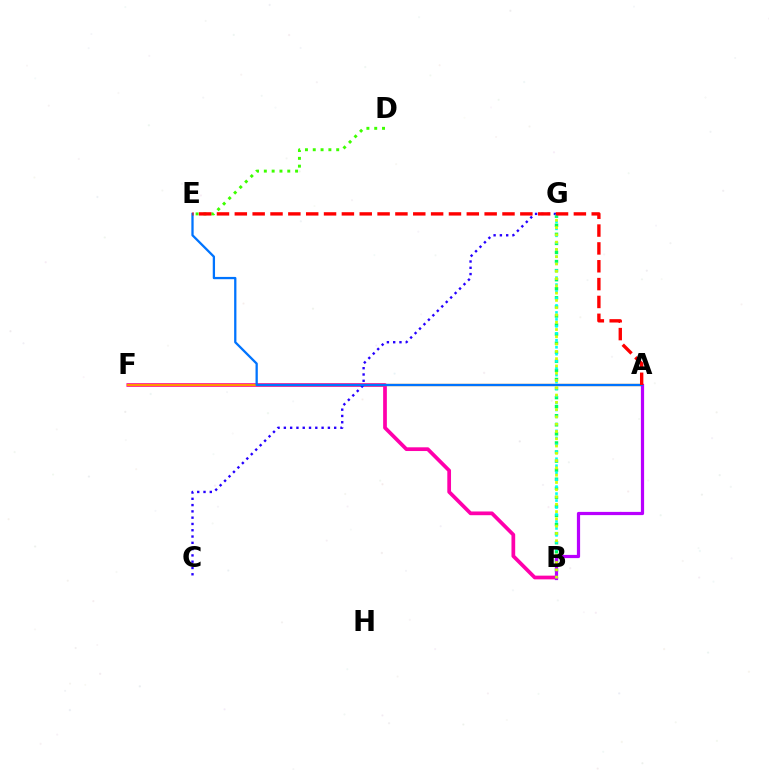{('B', 'F'): [{'color': '#ff00ac', 'line_style': 'solid', 'thickness': 2.68}], ('A', 'F'): [{'color': '#ff9400', 'line_style': 'solid', 'thickness': 1.68}], ('C', 'G'): [{'color': '#2500ff', 'line_style': 'dotted', 'thickness': 1.71}], ('B', 'G'): [{'color': '#00ff5c', 'line_style': 'dotted', 'thickness': 2.46}, {'color': '#00fff6', 'line_style': 'dotted', 'thickness': 1.89}, {'color': '#d1ff00', 'line_style': 'dotted', 'thickness': 1.98}], ('D', 'E'): [{'color': '#3dff00', 'line_style': 'dotted', 'thickness': 2.12}], ('A', 'B'): [{'color': '#b900ff', 'line_style': 'solid', 'thickness': 2.31}], ('A', 'E'): [{'color': '#0074ff', 'line_style': 'solid', 'thickness': 1.64}, {'color': '#ff0000', 'line_style': 'dashed', 'thickness': 2.42}]}